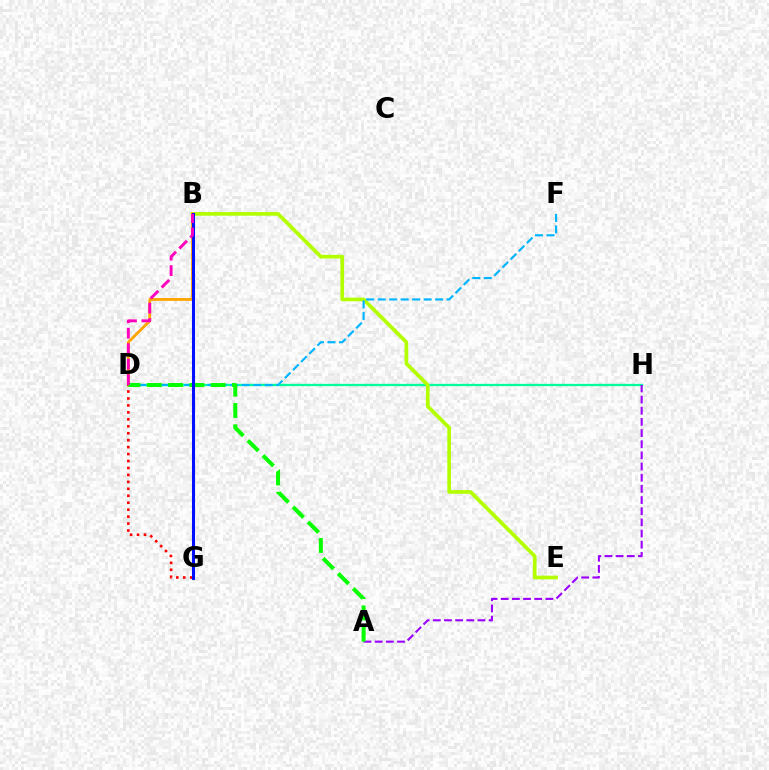{('D', 'H'): [{'color': '#00ff9d', 'line_style': 'solid', 'thickness': 1.67}], ('A', 'H'): [{'color': '#9b00ff', 'line_style': 'dashed', 'thickness': 1.52}], ('B', 'E'): [{'color': '#b3ff00', 'line_style': 'solid', 'thickness': 2.66}], ('D', 'F'): [{'color': '#00b5ff', 'line_style': 'dashed', 'thickness': 1.56}], ('B', 'D'): [{'color': '#ffa500', 'line_style': 'solid', 'thickness': 2.05}, {'color': '#ff00bd', 'line_style': 'dashed', 'thickness': 2.1}], ('D', 'G'): [{'color': '#ff0000', 'line_style': 'dotted', 'thickness': 1.89}], ('A', 'D'): [{'color': '#08ff00', 'line_style': 'dashed', 'thickness': 2.89}], ('B', 'G'): [{'color': '#0010ff', 'line_style': 'solid', 'thickness': 2.2}]}